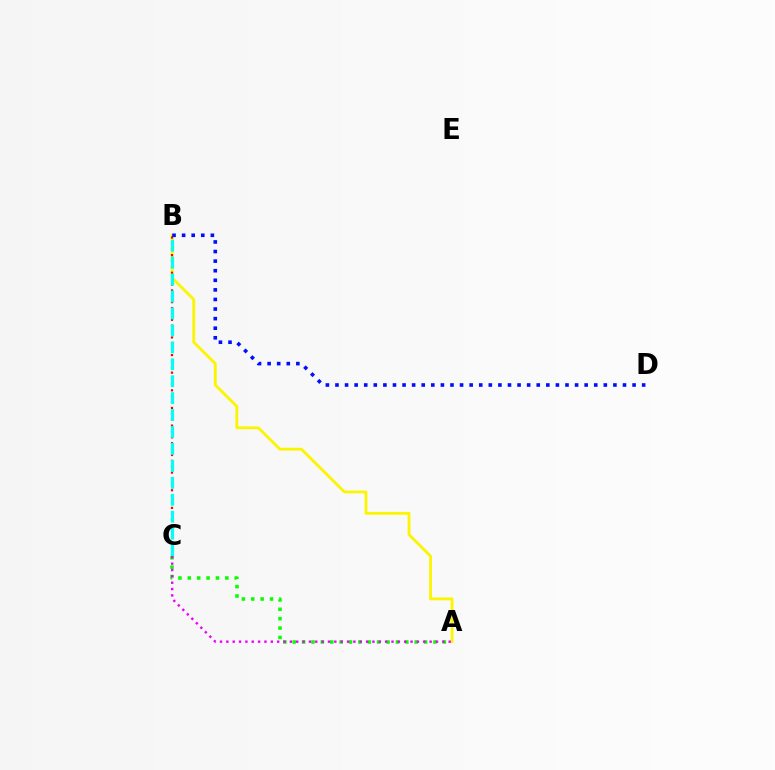{('A', 'B'): [{'color': '#fcf500', 'line_style': 'solid', 'thickness': 2.02}], ('B', 'C'): [{'color': '#ff0000', 'line_style': 'dotted', 'thickness': 1.6}, {'color': '#00fff6', 'line_style': 'dashed', 'thickness': 2.3}], ('A', 'C'): [{'color': '#08ff00', 'line_style': 'dotted', 'thickness': 2.55}, {'color': '#ee00ff', 'line_style': 'dotted', 'thickness': 1.73}], ('B', 'D'): [{'color': '#0010ff', 'line_style': 'dotted', 'thickness': 2.6}]}